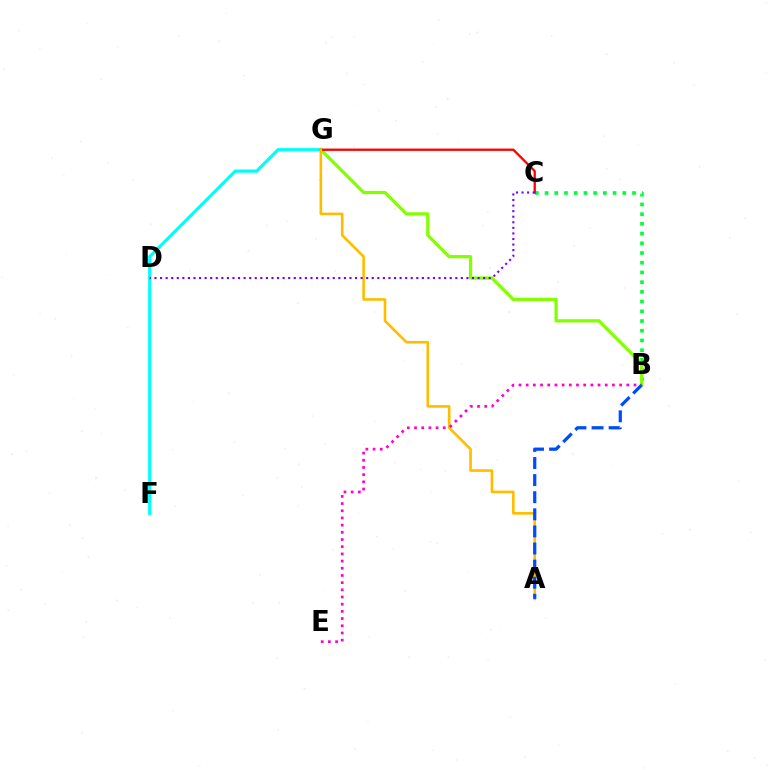{('F', 'G'): [{'color': '#00fff6', 'line_style': 'solid', 'thickness': 2.31}], ('B', 'C'): [{'color': '#00ff39', 'line_style': 'dotted', 'thickness': 2.64}], ('B', 'G'): [{'color': '#84ff00', 'line_style': 'solid', 'thickness': 2.34}], ('C', 'G'): [{'color': '#ff0000', 'line_style': 'solid', 'thickness': 1.66}], ('A', 'G'): [{'color': '#ffbd00', 'line_style': 'solid', 'thickness': 1.89}], ('C', 'D'): [{'color': '#7200ff', 'line_style': 'dotted', 'thickness': 1.51}], ('A', 'B'): [{'color': '#004bff', 'line_style': 'dashed', 'thickness': 2.32}], ('B', 'E'): [{'color': '#ff00cf', 'line_style': 'dotted', 'thickness': 1.95}]}